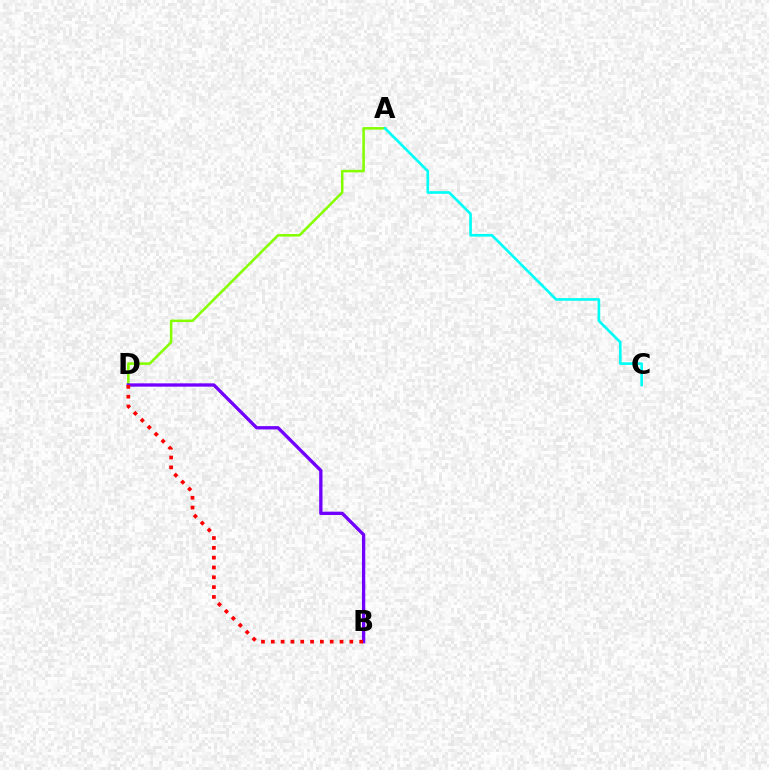{('A', 'D'): [{'color': '#84ff00', 'line_style': 'solid', 'thickness': 1.83}], ('B', 'D'): [{'color': '#7200ff', 'line_style': 'solid', 'thickness': 2.38}, {'color': '#ff0000', 'line_style': 'dotted', 'thickness': 2.67}], ('A', 'C'): [{'color': '#00fff6', 'line_style': 'solid', 'thickness': 1.91}]}